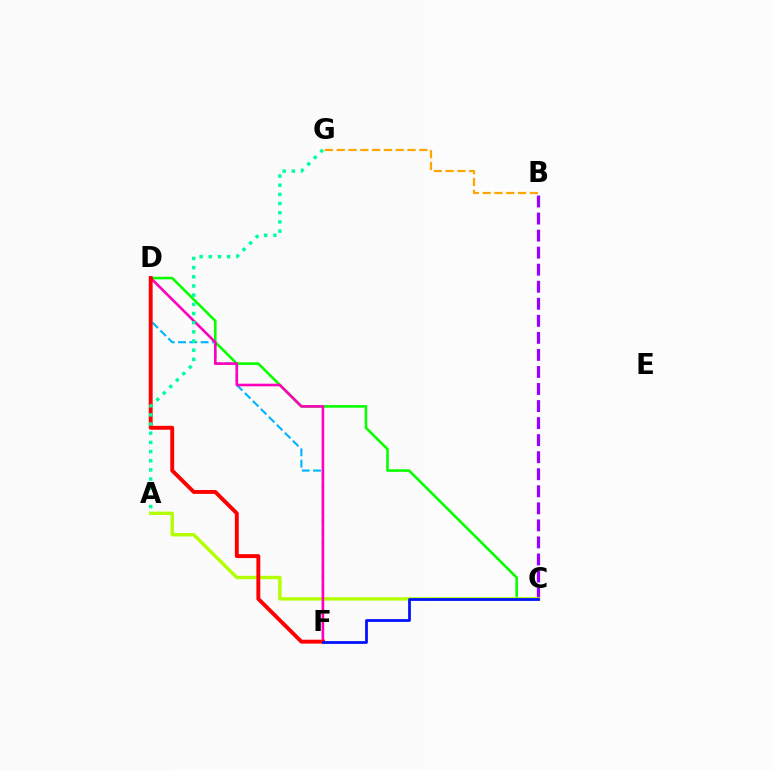{('D', 'F'): [{'color': '#00b5ff', 'line_style': 'dashed', 'thickness': 1.53}, {'color': '#ff00bd', 'line_style': 'solid', 'thickness': 1.89}, {'color': '#ff0000', 'line_style': 'solid', 'thickness': 2.81}], ('B', 'G'): [{'color': '#ffa500', 'line_style': 'dashed', 'thickness': 1.6}], ('C', 'D'): [{'color': '#08ff00', 'line_style': 'solid', 'thickness': 1.88}], ('B', 'C'): [{'color': '#9b00ff', 'line_style': 'dashed', 'thickness': 2.32}], ('A', 'C'): [{'color': '#b3ff00', 'line_style': 'solid', 'thickness': 2.44}], ('C', 'F'): [{'color': '#0010ff', 'line_style': 'solid', 'thickness': 1.98}], ('A', 'G'): [{'color': '#00ff9d', 'line_style': 'dotted', 'thickness': 2.49}]}